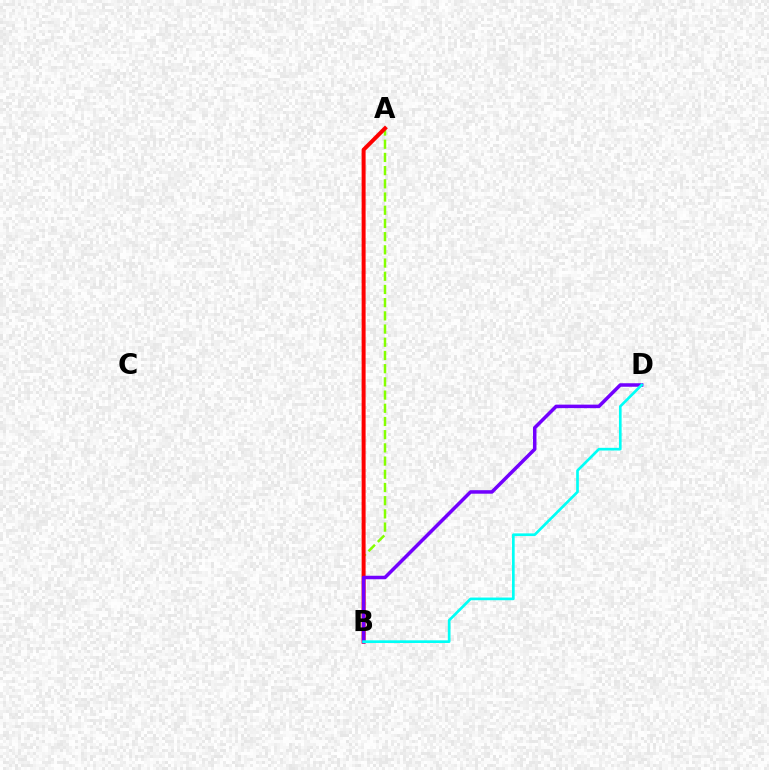{('A', 'B'): [{'color': '#84ff00', 'line_style': 'dashed', 'thickness': 1.79}, {'color': '#ff0000', 'line_style': 'solid', 'thickness': 2.86}], ('B', 'D'): [{'color': '#7200ff', 'line_style': 'solid', 'thickness': 2.53}, {'color': '#00fff6', 'line_style': 'solid', 'thickness': 1.93}]}